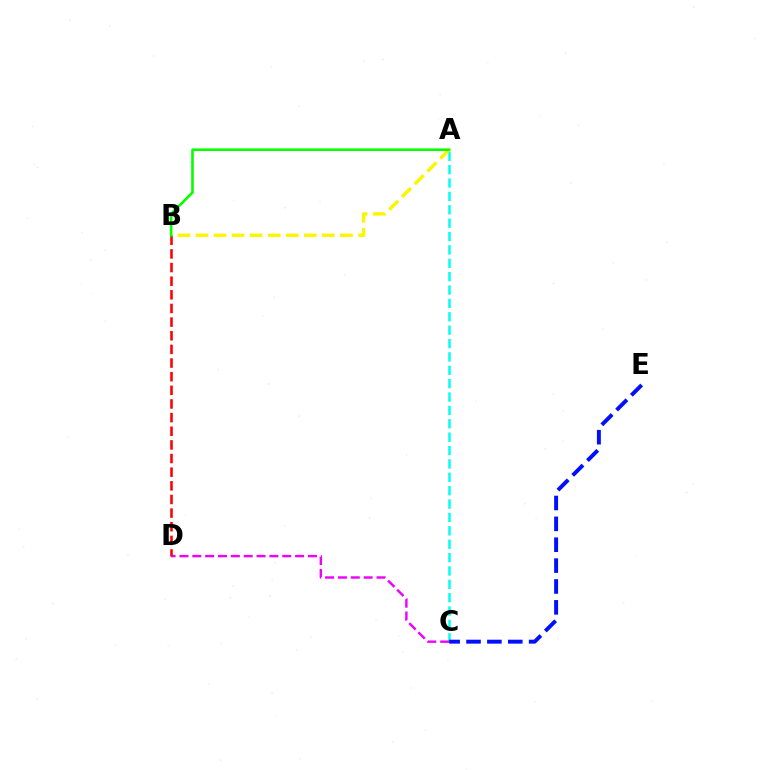{('A', 'C'): [{'color': '#00fff6', 'line_style': 'dashed', 'thickness': 1.82}], ('A', 'B'): [{'color': '#fcf500', 'line_style': 'dashed', 'thickness': 2.45}, {'color': '#08ff00', 'line_style': 'solid', 'thickness': 1.9}], ('C', 'D'): [{'color': '#ee00ff', 'line_style': 'dashed', 'thickness': 1.75}], ('C', 'E'): [{'color': '#0010ff', 'line_style': 'dashed', 'thickness': 2.84}], ('B', 'D'): [{'color': '#ff0000', 'line_style': 'dashed', 'thickness': 1.85}]}